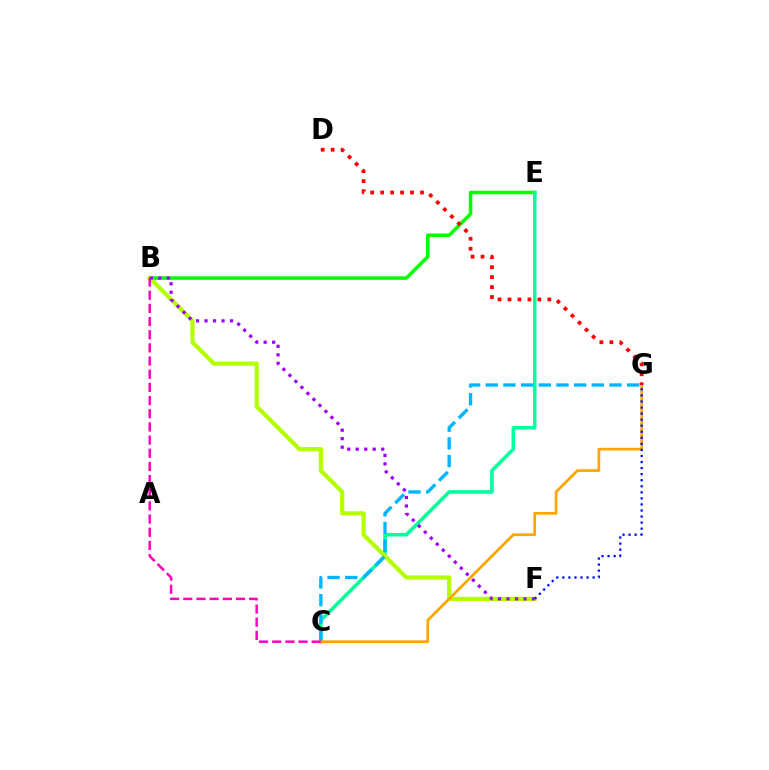{('B', 'E'): [{'color': '#08ff00', 'line_style': 'solid', 'thickness': 2.53}], ('C', 'E'): [{'color': '#00ff9d', 'line_style': 'solid', 'thickness': 2.57}], ('B', 'F'): [{'color': '#b3ff00', 'line_style': 'solid', 'thickness': 3.0}, {'color': '#9b00ff', 'line_style': 'dotted', 'thickness': 2.31}], ('C', 'G'): [{'color': '#00b5ff', 'line_style': 'dashed', 'thickness': 2.4}, {'color': '#ffa500', 'line_style': 'solid', 'thickness': 1.95}], ('B', 'C'): [{'color': '#ff00bd', 'line_style': 'dashed', 'thickness': 1.79}], ('F', 'G'): [{'color': '#0010ff', 'line_style': 'dotted', 'thickness': 1.65}], ('D', 'G'): [{'color': '#ff0000', 'line_style': 'dotted', 'thickness': 2.71}]}